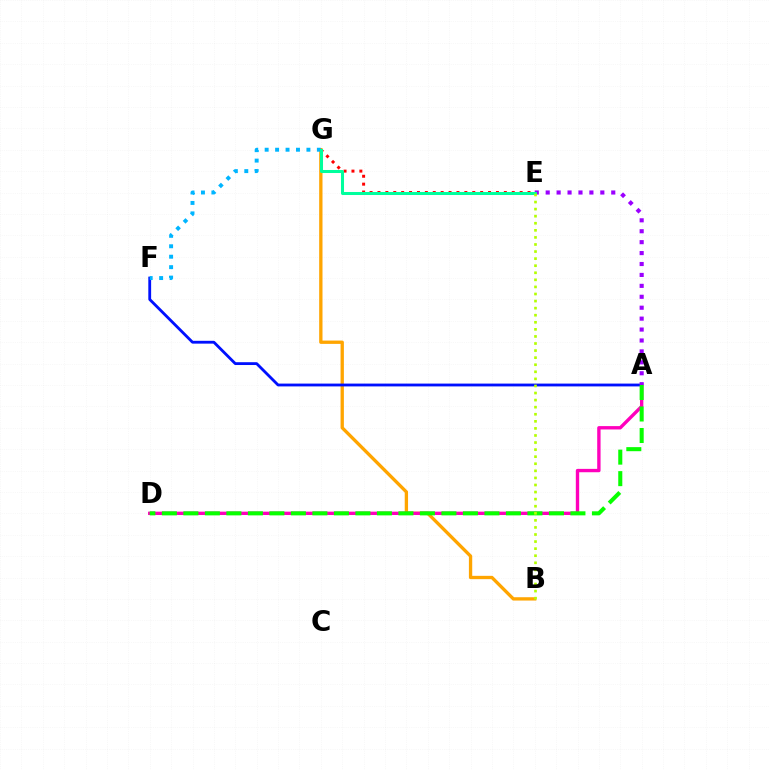{('B', 'G'): [{'color': '#ffa500', 'line_style': 'solid', 'thickness': 2.39}], ('A', 'F'): [{'color': '#0010ff', 'line_style': 'solid', 'thickness': 2.03}], ('F', 'G'): [{'color': '#00b5ff', 'line_style': 'dotted', 'thickness': 2.84}], ('A', 'D'): [{'color': '#ff00bd', 'line_style': 'solid', 'thickness': 2.42}, {'color': '#08ff00', 'line_style': 'dashed', 'thickness': 2.92}], ('A', 'E'): [{'color': '#9b00ff', 'line_style': 'dotted', 'thickness': 2.97}], ('E', 'G'): [{'color': '#ff0000', 'line_style': 'dotted', 'thickness': 2.15}, {'color': '#00ff9d', 'line_style': 'solid', 'thickness': 2.18}], ('B', 'E'): [{'color': '#b3ff00', 'line_style': 'dotted', 'thickness': 1.92}]}